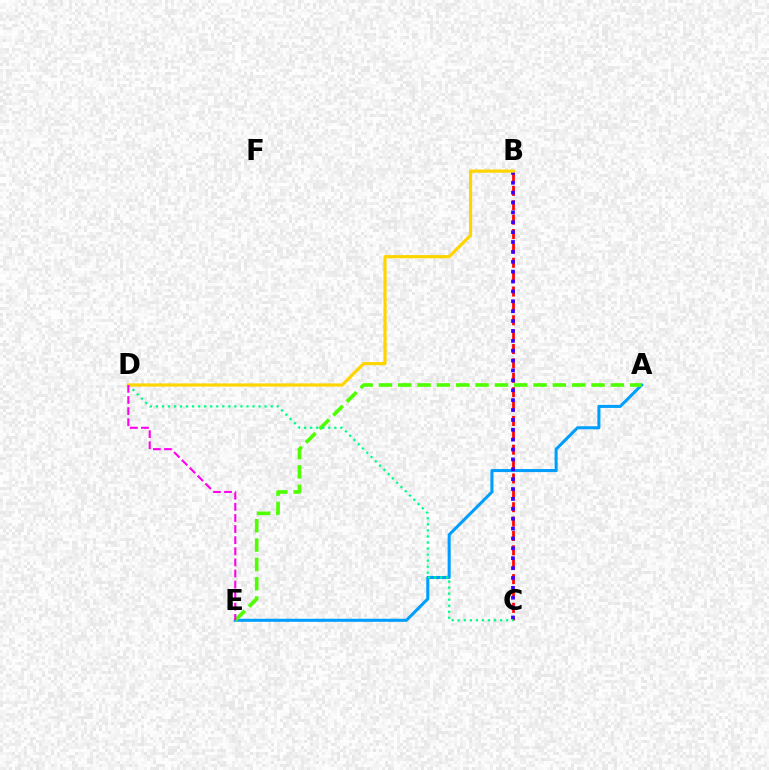{('A', 'E'): [{'color': '#009eff', 'line_style': 'solid', 'thickness': 2.2}, {'color': '#4fff00', 'line_style': 'dashed', 'thickness': 2.63}], ('B', 'C'): [{'color': '#ff0000', 'line_style': 'dashed', 'thickness': 1.95}, {'color': '#3700ff', 'line_style': 'dotted', 'thickness': 2.68}], ('C', 'D'): [{'color': '#00ff86', 'line_style': 'dotted', 'thickness': 1.64}], ('B', 'D'): [{'color': '#ffd500', 'line_style': 'solid', 'thickness': 2.3}], ('D', 'E'): [{'color': '#ff00ed', 'line_style': 'dashed', 'thickness': 1.51}]}